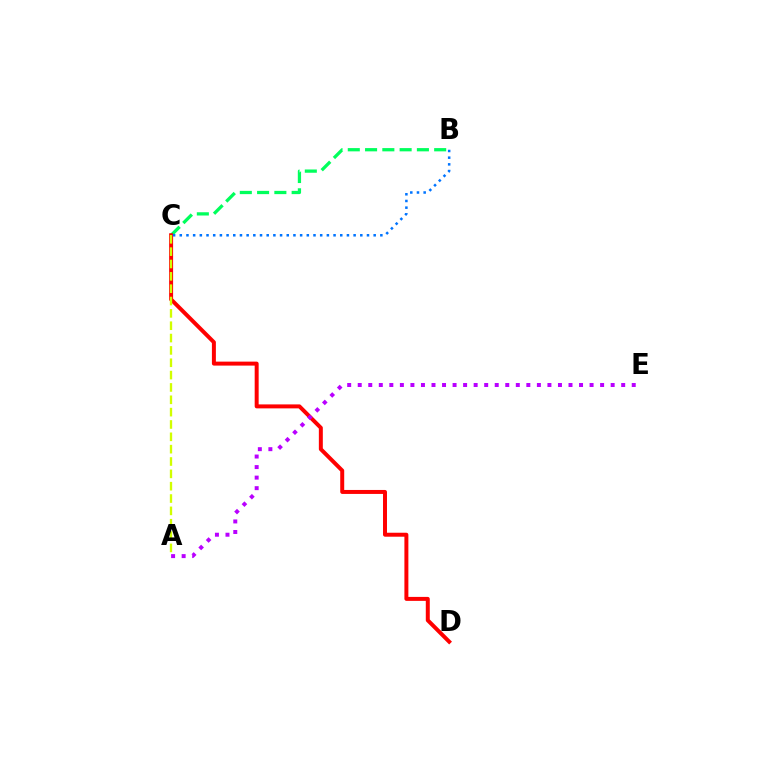{('B', 'C'): [{'color': '#00ff5c', 'line_style': 'dashed', 'thickness': 2.35}, {'color': '#0074ff', 'line_style': 'dotted', 'thickness': 1.82}], ('C', 'D'): [{'color': '#ff0000', 'line_style': 'solid', 'thickness': 2.86}], ('A', 'C'): [{'color': '#d1ff00', 'line_style': 'dashed', 'thickness': 1.68}], ('A', 'E'): [{'color': '#b900ff', 'line_style': 'dotted', 'thickness': 2.86}]}